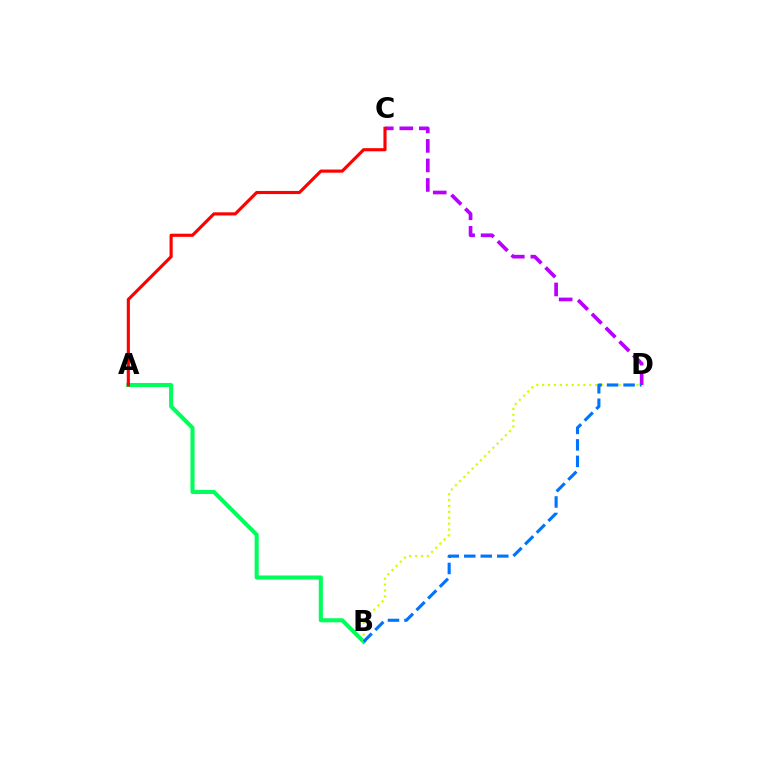{('A', 'B'): [{'color': '#00ff5c', 'line_style': 'solid', 'thickness': 2.94}], ('C', 'D'): [{'color': '#b900ff', 'line_style': 'dashed', 'thickness': 2.65}], ('A', 'C'): [{'color': '#ff0000', 'line_style': 'solid', 'thickness': 2.26}], ('B', 'D'): [{'color': '#d1ff00', 'line_style': 'dotted', 'thickness': 1.6}, {'color': '#0074ff', 'line_style': 'dashed', 'thickness': 2.24}]}